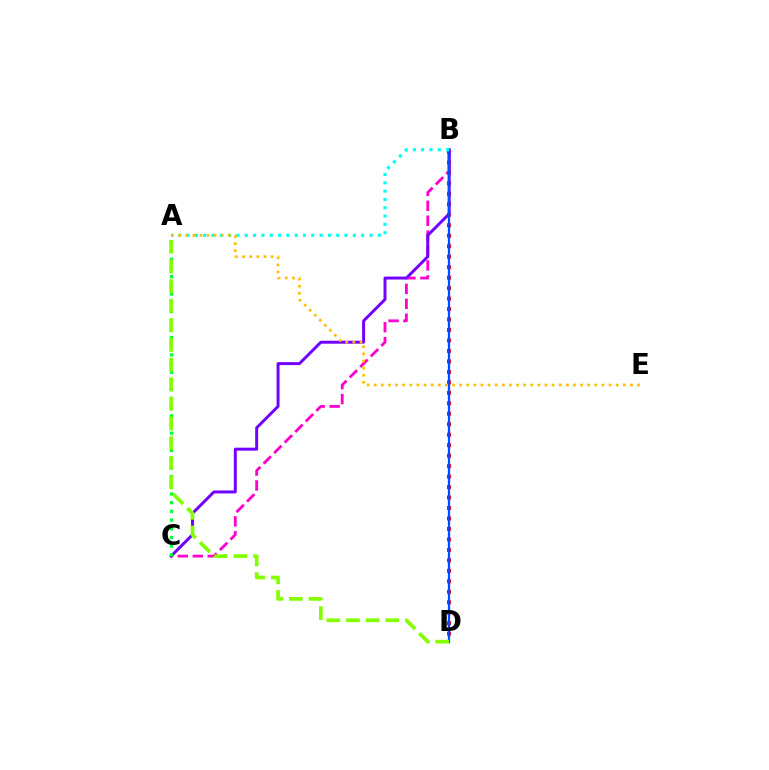{('B', 'D'): [{'color': '#ff0000', 'line_style': 'dotted', 'thickness': 2.85}, {'color': '#004bff', 'line_style': 'solid', 'thickness': 1.64}], ('B', 'C'): [{'color': '#ff00cf', 'line_style': 'dashed', 'thickness': 2.03}, {'color': '#7200ff', 'line_style': 'solid', 'thickness': 2.13}], ('A', 'B'): [{'color': '#00fff6', 'line_style': 'dotted', 'thickness': 2.26}], ('A', 'C'): [{'color': '#00ff39', 'line_style': 'dotted', 'thickness': 2.36}], ('A', 'D'): [{'color': '#84ff00', 'line_style': 'dashed', 'thickness': 2.67}], ('A', 'E'): [{'color': '#ffbd00', 'line_style': 'dotted', 'thickness': 1.93}]}